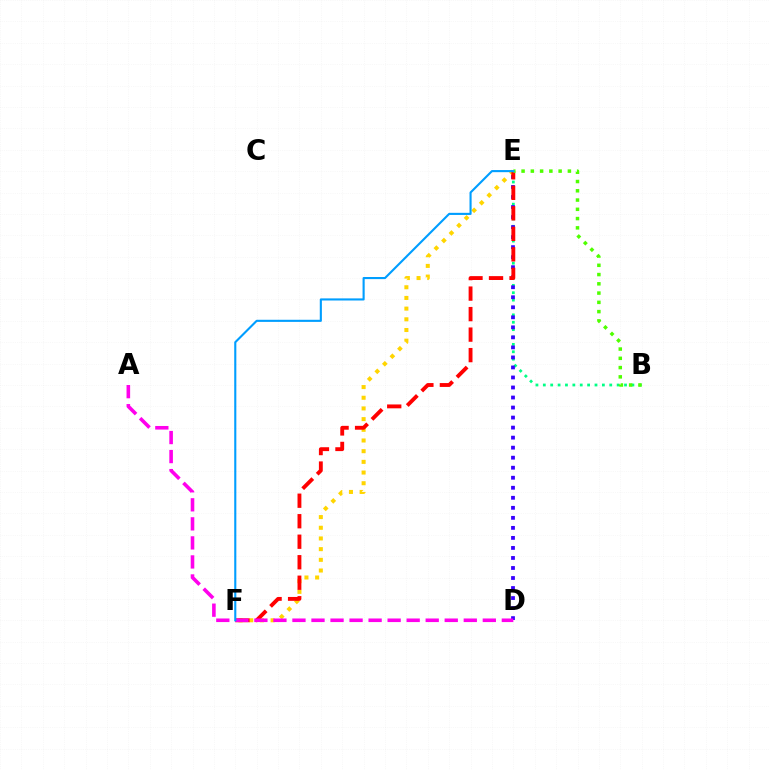{('B', 'E'): [{'color': '#00ff86', 'line_style': 'dotted', 'thickness': 2.01}, {'color': '#4fff00', 'line_style': 'dotted', 'thickness': 2.52}], ('E', 'F'): [{'color': '#ffd500', 'line_style': 'dotted', 'thickness': 2.9}, {'color': '#ff0000', 'line_style': 'dashed', 'thickness': 2.79}, {'color': '#009eff', 'line_style': 'solid', 'thickness': 1.52}], ('D', 'E'): [{'color': '#3700ff', 'line_style': 'dotted', 'thickness': 2.72}], ('A', 'D'): [{'color': '#ff00ed', 'line_style': 'dashed', 'thickness': 2.59}]}